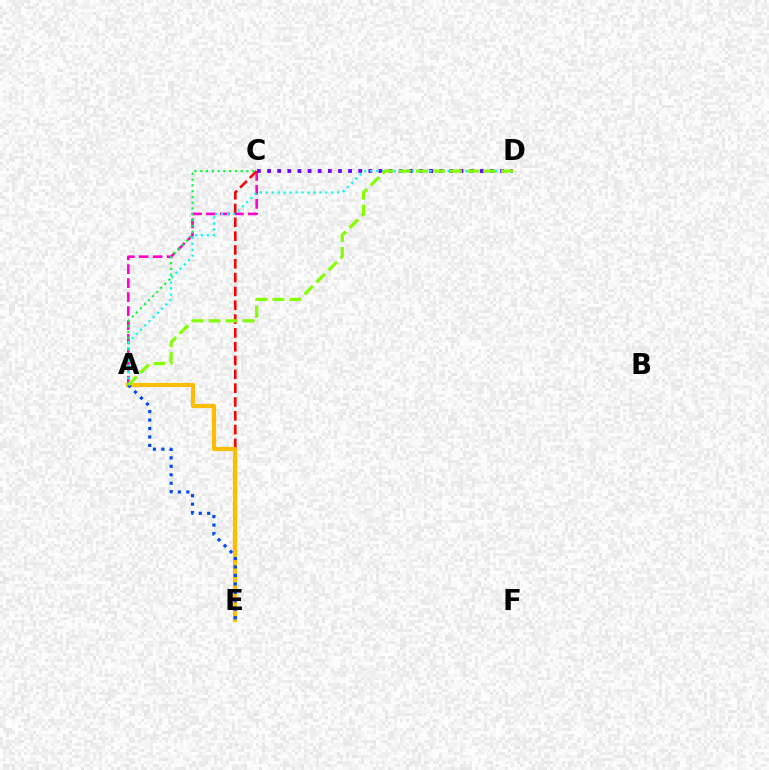{('A', 'C'): [{'color': '#ff00cf', 'line_style': 'dashed', 'thickness': 1.89}, {'color': '#00ff39', 'line_style': 'dotted', 'thickness': 1.57}], ('C', 'E'): [{'color': '#ff0000', 'line_style': 'dashed', 'thickness': 1.88}], ('A', 'E'): [{'color': '#ffbd00', 'line_style': 'solid', 'thickness': 2.98}, {'color': '#004bff', 'line_style': 'dotted', 'thickness': 2.3}], ('C', 'D'): [{'color': '#7200ff', 'line_style': 'dotted', 'thickness': 2.75}], ('A', 'D'): [{'color': '#00fff6', 'line_style': 'dotted', 'thickness': 1.62}, {'color': '#84ff00', 'line_style': 'dashed', 'thickness': 2.32}]}